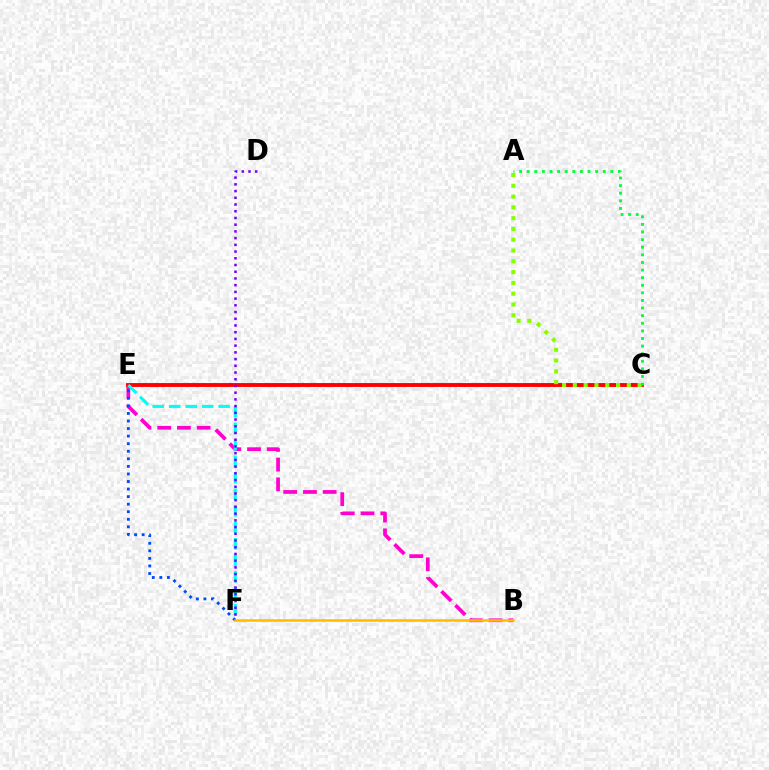{('B', 'E'): [{'color': '#ff00cf', 'line_style': 'dashed', 'thickness': 2.68}], ('C', 'E'): [{'color': '#ff0000', 'line_style': 'solid', 'thickness': 2.8}], ('E', 'F'): [{'color': '#00fff6', 'line_style': 'dashed', 'thickness': 2.24}, {'color': '#004bff', 'line_style': 'dotted', 'thickness': 2.05}], ('D', 'F'): [{'color': '#7200ff', 'line_style': 'dotted', 'thickness': 1.83}], ('A', 'C'): [{'color': '#84ff00', 'line_style': 'dotted', 'thickness': 2.93}, {'color': '#00ff39', 'line_style': 'dotted', 'thickness': 2.07}], ('B', 'F'): [{'color': '#ffbd00', 'line_style': 'solid', 'thickness': 1.83}]}